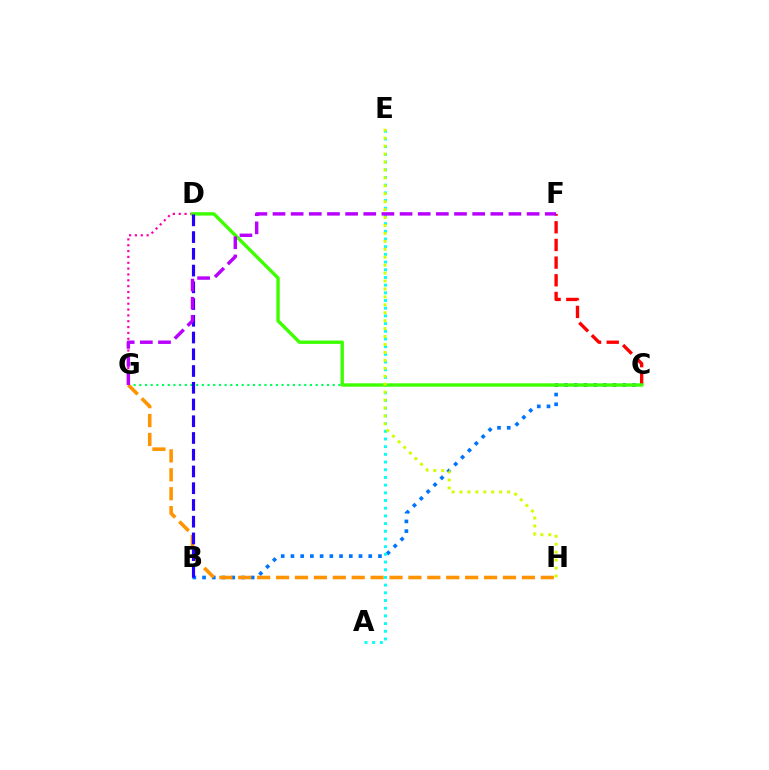{('C', 'F'): [{'color': '#ff0000', 'line_style': 'dashed', 'thickness': 2.4}], ('D', 'G'): [{'color': '#ff00ac', 'line_style': 'dotted', 'thickness': 1.59}], ('C', 'G'): [{'color': '#00ff5c', 'line_style': 'dotted', 'thickness': 1.55}], ('B', 'C'): [{'color': '#0074ff', 'line_style': 'dotted', 'thickness': 2.64}], ('A', 'E'): [{'color': '#00fff6', 'line_style': 'dotted', 'thickness': 2.09}], ('C', 'D'): [{'color': '#3dff00', 'line_style': 'solid', 'thickness': 2.43}], ('G', 'H'): [{'color': '#ff9400', 'line_style': 'dashed', 'thickness': 2.57}], ('E', 'H'): [{'color': '#d1ff00', 'line_style': 'dotted', 'thickness': 2.16}], ('B', 'D'): [{'color': '#2500ff', 'line_style': 'dashed', 'thickness': 2.27}], ('F', 'G'): [{'color': '#b900ff', 'line_style': 'dashed', 'thickness': 2.47}]}